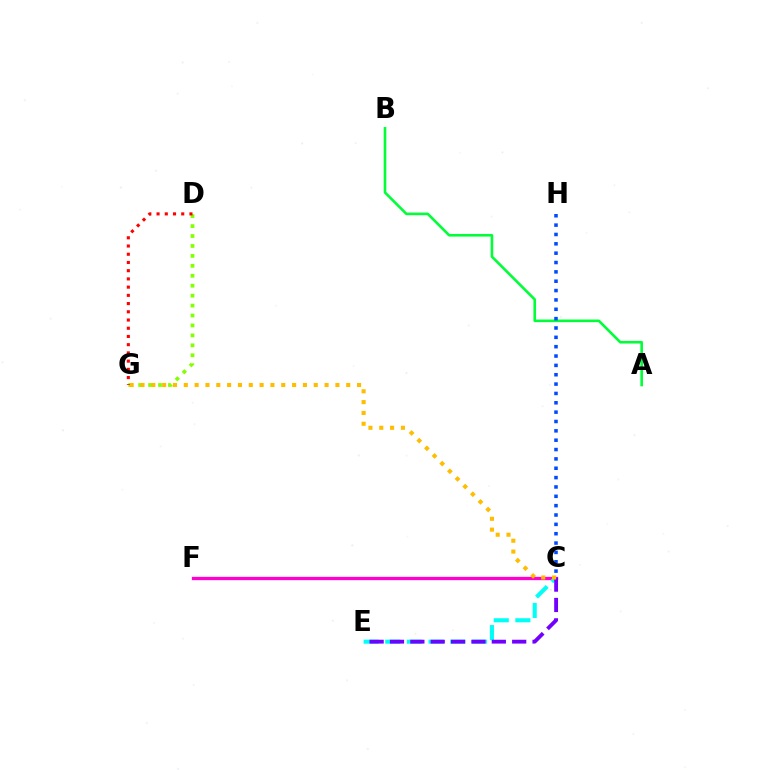{('A', 'B'): [{'color': '#00ff39', 'line_style': 'solid', 'thickness': 1.89}], ('D', 'G'): [{'color': '#84ff00', 'line_style': 'dotted', 'thickness': 2.7}, {'color': '#ff0000', 'line_style': 'dotted', 'thickness': 2.23}], ('C', 'F'): [{'color': '#ff00cf', 'line_style': 'solid', 'thickness': 2.37}], ('C', 'E'): [{'color': '#00fff6', 'line_style': 'dashed', 'thickness': 2.94}, {'color': '#7200ff', 'line_style': 'dashed', 'thickness': 2.77}], ('C', 'G'): [{'color': '#ffbd00', 'line_style': 'dotted', 'thickness': 2.94}], ('C', 'H'): [{'color': '#004bff', 'line_style': 'dotted', 'thickness': 2.54}]}